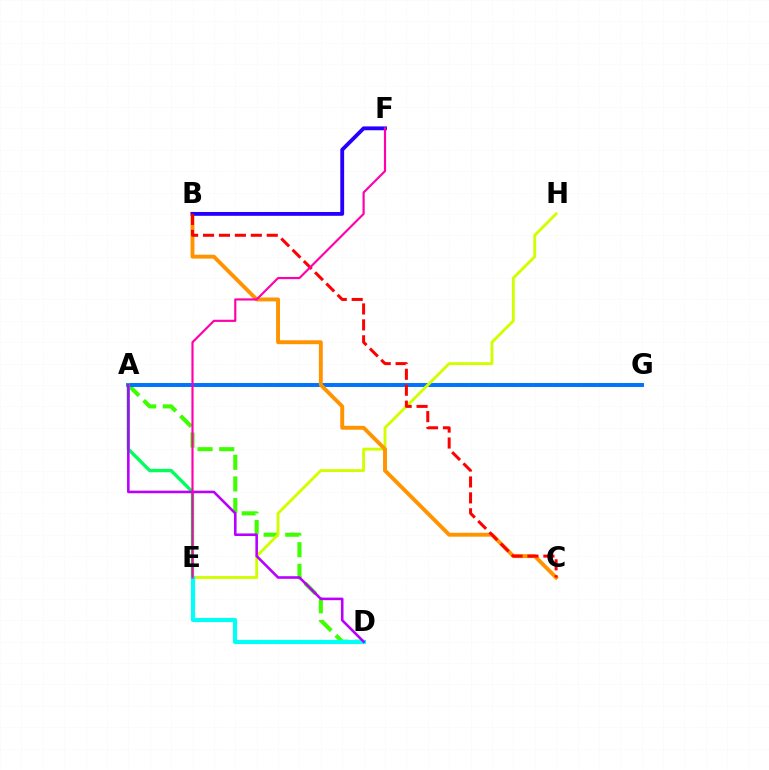{('A', 'D'): [{'color': '#3dff00', 'line_style': 'dashed', 'thickness': 2.94}, {'color': '#b900ff', 'line_style': 'solid', 'thickness': 1.86}], ('A', 'G'): [{'color': '#0074ff', 'line_style': 'solid', 'thickness': 2.84}], ('A', 'E'): [{'color': '#00ff5c', 'line_style': 'solid', 'thickness': 2.42}], ('E', 'H'): [{'color': '#d1ff00', 'line_style': 'solid', 'thickness': 2.08}], ('D', 'E'): [{'color': '#00fff6', 'line_style': 'solid', 'thickness': 3.0}], ('B', 'C'): [{'color': '#ff9400', 'line_style': 'solid', 'thickness': 2.81}, {'color': '#ff0000', 'line_style': 'dashed', 'thickness': 2.16}], ('B', 'F'): [{'color': '#2500ff', 'line_style': 'solid', 'thickness': 2.76}], ('E', 'F'): [{'color': '#ff00ac', 'line_style': 'solid', 'thickness': 1.56}]}